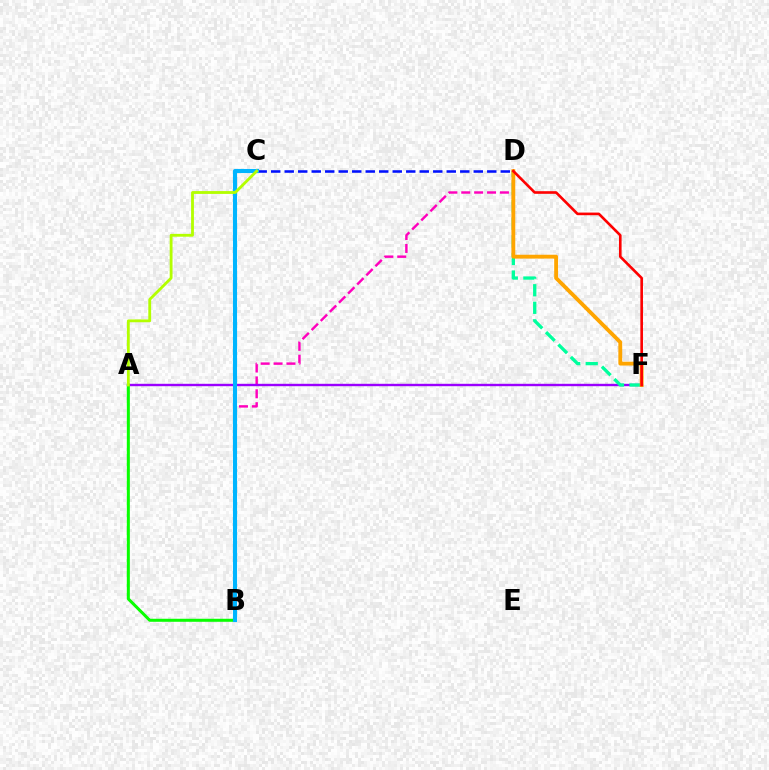{('B', 'D'): [{'color': '#ff00bd', 'line_style': 'dashed', 'thickness': 1.75}], ('A', 'F'): [{'color': '#9b00ff', 'line_style': 'solid', 'thickness': 1.73}], ('D', 'F'): [{'color': '#00ff9d', 'line_style': 'dashed', 'thickness': 2.38}, {'color': '#ffa500', 'line_style': 'solid', 'thickness': 2.77}, {'color': '#ff0000', 'line_style': 'solid', 'thickness': 1.89}], ('C', 'D'): [{'color': '#0010ff', 'line_style': 'dashed', 'thickness': 1.83}], ('A', 'B'): [{'color': '#08ff00', 'line_style': 'solid', 'thickness': 2.18}], ('B', 'C'): [{'color': '#00b5ff', 'line_style': 'solid', 'thickness': 2.95}], ('A', 'C'): [{'color': '#b3ff00', 'line_style': 'solid', 'thickness': 2.03}]}